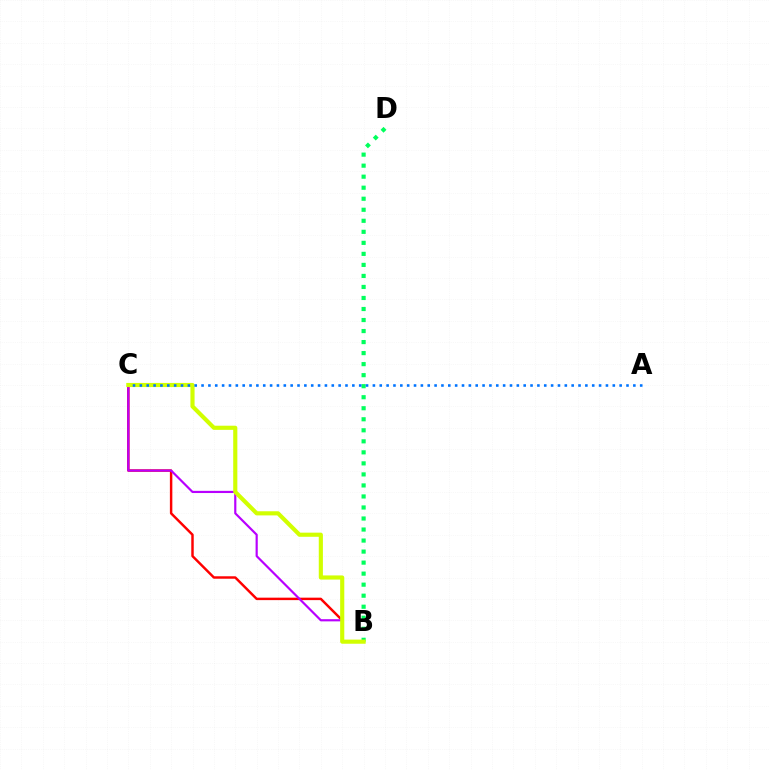{('B', 'C'): [{'color': '#ff0000', 'line_style': 'solid', 'thickness': 1.77}, {'color': '#b900ff', 'line_style': 'solid', 'thickness': 1.57}, {'color': '#d1ff00', 'line_style': 'solid', 'thickness': 2.98}], ('B', 'D'): [{'color': '#00ff5c', 'line_style': 'dotted', 'thickness': 3.0}], ('A', 'C'): [{'color': '#0074ff', 'line_style': 'dotted', 'thickness': 1.86}]}